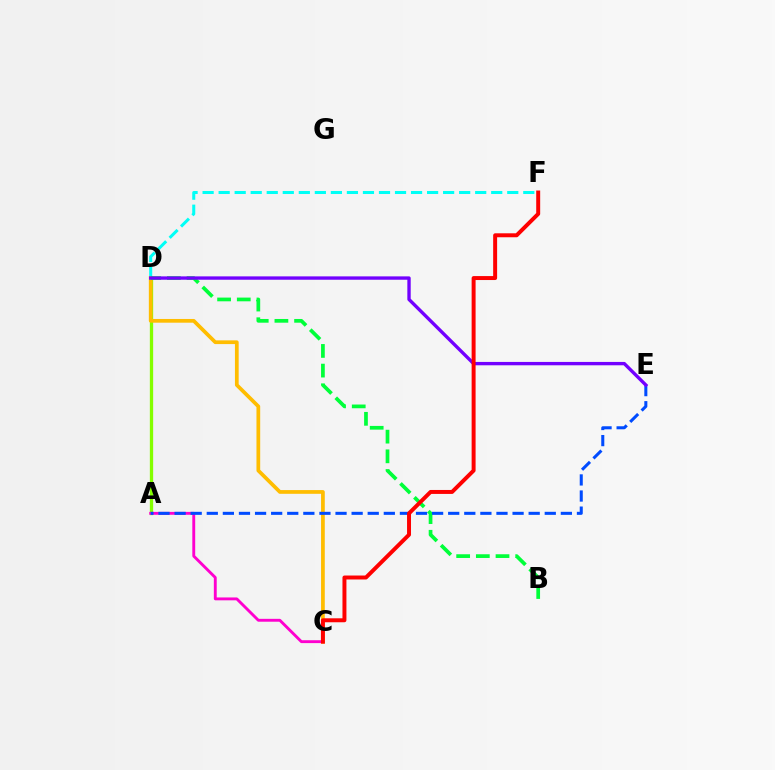{('D', 'F'): [{'color': '#00fff6', 'line_style': 'dashed', 'thickness': 2.18}], ('A', 'D'): [{'color': '#84ff00', 'line_style': 'solid', 'thickness': 2.37}], ('A', 'C'): [{'color': '#ff00cf', 'line_style': 'solid', 'thickness': 2.07}], ('C', 'D'): [{'color': '#ffbd00', 'line_style': 'solid', 'thickness': 2.68}], ('B', 'D'): [{'color': '#00ff39', 'line_style': 'dashed', 'thickness': 2.67}], ('A', 'E'): [{'color': '#004bff', 'line_style': 'dashed', 'thickness': 2.19}], ('D', 'E'): [{'color': '#7200ff', 'line_style': 'solid', 'thickness': 2.42}], ('C', 'F'): [{'color': '#ff0000', 'line_style': 'solid', 'thickness': 2.85}]}